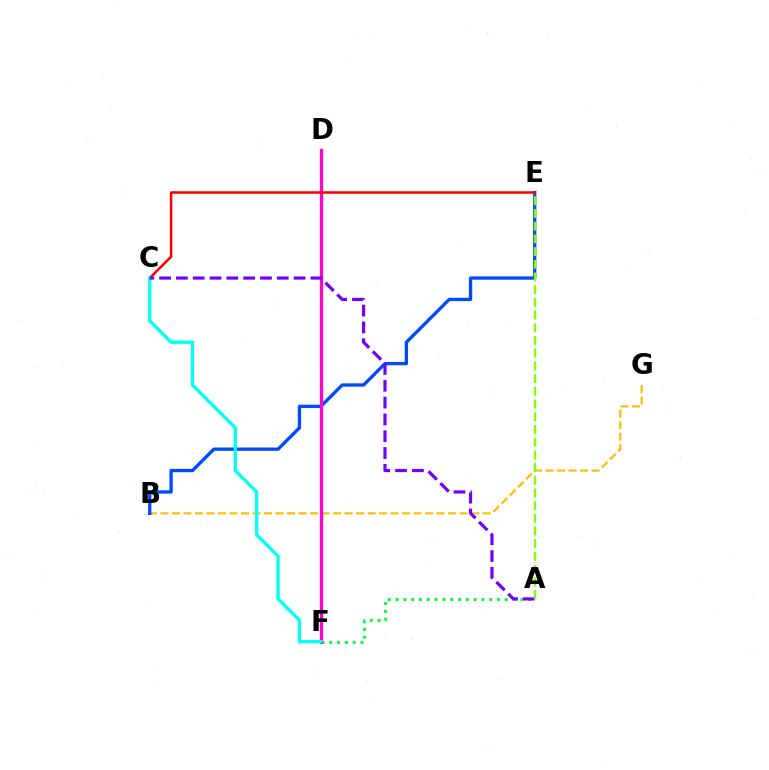{('A', 'F'): [{'color': '#00ff39', 'line_style': 'dotted', 'thickness': 2.12}], ('B', 'G'): [{'color': '#ffbd00', 'line_style': 'dashed', 'thickness': 1.56}], ('B', 'E'): [{'color': '#004bff', 'line_style': 'solid', 'thickness': 2.39}], ('D', 'F'): [{'color': '#ff00cf', 'line_style': 'solid', 'thickness': 2.36}], ('C', 'E'): [{'color': '#ff0000', 'line_style': 'solid', 'thickness': 1.81}], ('C', 'F'): [{'color': '#00fff6', 'line_style': 'solid', 'thickness': 2.39}], ('A', 'C'): [{'color': '#7200ff', 'line_style': 'dashed', 'thickness': 2.28}], ('A', 'E'): [{'color': '#84ff00', 'line_style': 'dashed', 'thickness': 1.73}]}